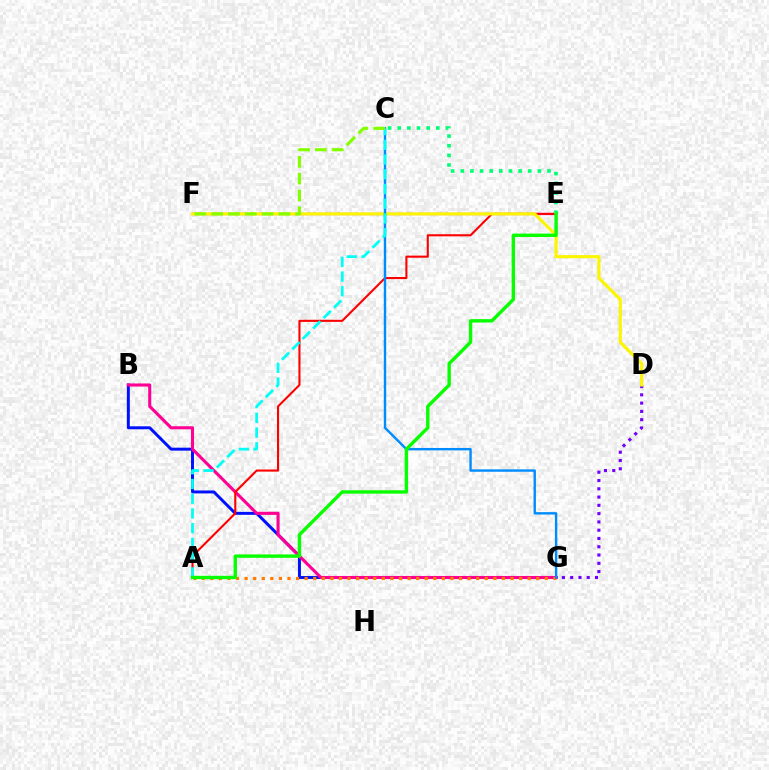{('E', 'F'): [{'color': '#ee00ff', 'line_style': 'solid', 'thickness': 1.59}], ('B', 'G'): [{'color': '#0010ff', 'line_style': 'solid', 'thickness': 2.13}, {'color': '#ff0094', 'line_style': 'solid', 'thickness': 2.22}], ('D', 'G'): [{'color': '#7200ff', 'line_style': 'dotted', 'thickness': 2.25}], ('A', 'E'): [{'color': '#ff0000', 'line_style': 'solid', 'thickness': 1.51}, {'color': '#08ff00', 'line_style': 'solid', 'thickness': 2.44}], ('D', 'F'): [{'color': '#fcf500', 'line_style': 'solid', 'thickness': 2.25}], ('A', 'G'): [{'color': '#ff7c00', 'line_style': 'dotted', 'thickness': 2.33}], ('C', 'G'): [{'color': '#008cff', 'line_style': 'solid', 'thickness': 1.73}], ('C', 'E'): [{'color': '#00ff74', 'line_style': 'dotted', 'thickness': 2.62}], ('A', 'C'): [{'color': '#00fff6', 'line_style': 'dashed', 'thickness': 2.0}], ('C', 'F'): [{'color': '#84ff00', 'line_style': 'dashed', 'thickness': 2.28}]}